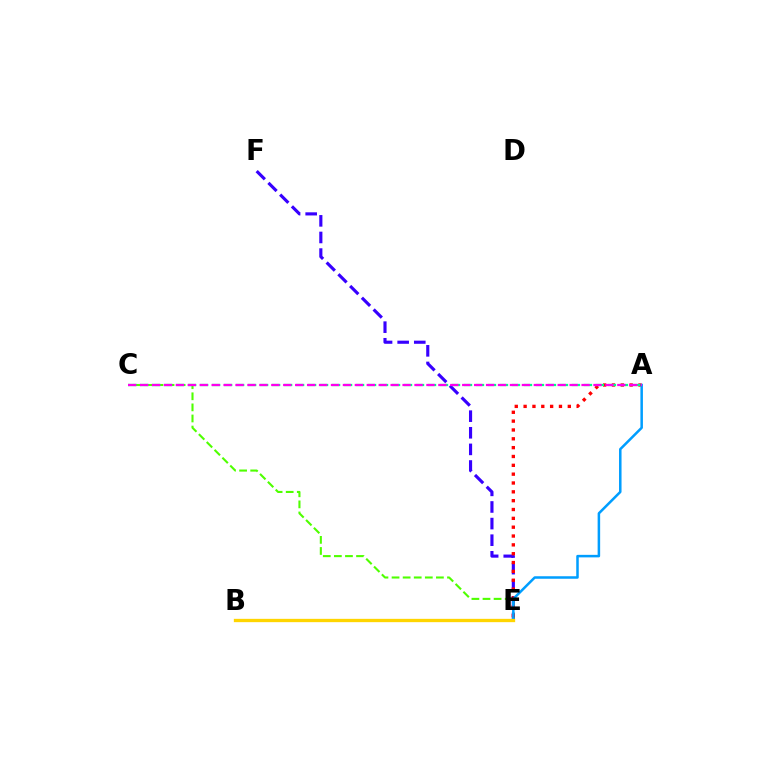{('E', 'F'): [{'color': '#3700ff', 'line_style': 'dashed', 'thickness': 2.26}], ('C', 'E'): [{'color': '#4fff00', 'line_style': 'dashed', 'thickness': 1.51}], ('A', 'E'): [{'color': '#ff0000', 'line_style': 'dotted', 'thickness': 2.4}], ('A', 'B'): [{'color': '#009eff', 'line_style': 'solid', 'thickness': 1.81}], ('B', 'E'): [{'color': '#ffd500', 'line_style': 'solid', 'thickness': 2.39}], ('A', 'C'): [{'color': '#00ff86', 'line_style': 'dashed', 'thickness': 1.63}, {'color': '#ff00ed', 'line_style': 'dashed', 'thickness': 1.62}]}